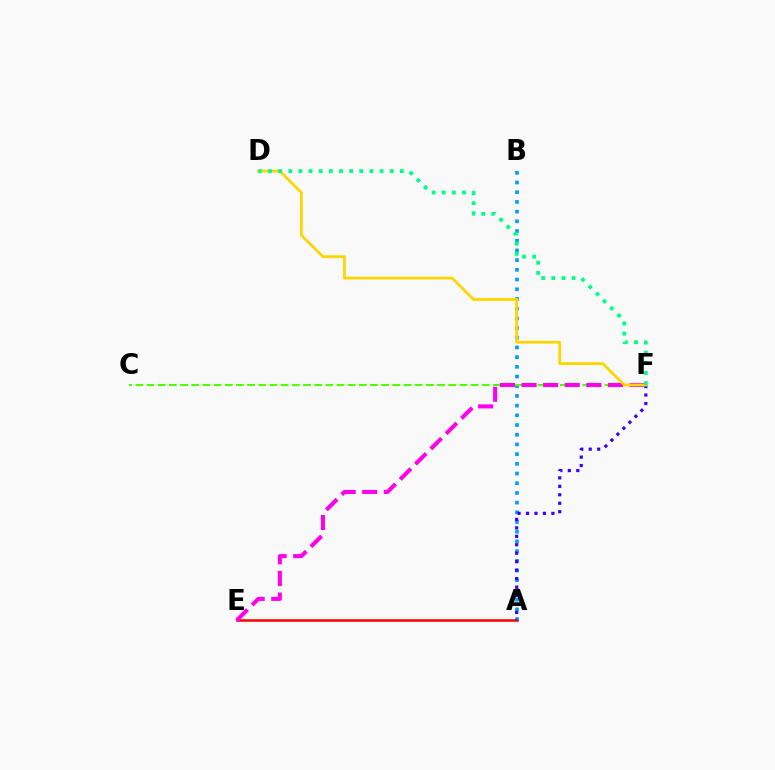{('A', 'E'): [{'color': '#ff0000', 'line_style': 'solid', 'thickness': 1.82}], ('A', 'B'): [{'color': '#009eff', 'line_style': 'dotted', 'thickness': 2.64}], ('A', 'F'): [{'color': '#3700ff', 'line_style': 'dotted', 'thickness': 2.3}], ('C', 'F'): [{'color': '#4fff00', 'line_style': 'dashed', 'thickness': 1.52}], ('E', 'F'): [{'color': '#ff00ed', 'line_style': 'dashed', 'thickness': 2.93}], ('D', 'F'): [{'color': '#ffd500', 'line_style': 'solid', 'thickness': 2.0}, {'color': '#00ff86', 'line_style': 'dotted', 'thickness': 2.76}]}